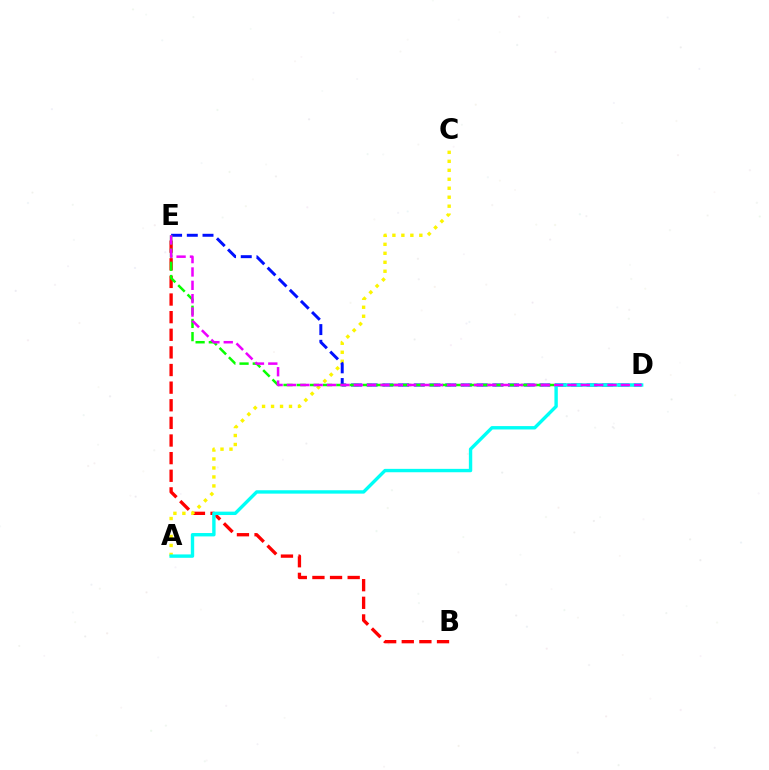{('B', 'E'): [{'color': '#ff0000', 'line_style': 'dashed', 'thickness': 2.39}], ('A', 'C'): [{'color': '#fcf500', 'line_style': 'dotted', 'thickness': 2.44}], ('D', 'E'): [{'color': '#0010ff', 'line_style': 'dashed', 'thickness': 2.13}, {'color': '#08ff00', 'line_style': 'dashed', 'thickness': 1.79}, {'color': '#ee00ff', 'line_style': 'dashed', 'thickness': 1.81}], ('A', 'D'): [{'color': '#00fff6', 'line_style': 'solid', 'thickness': 2.44}]}